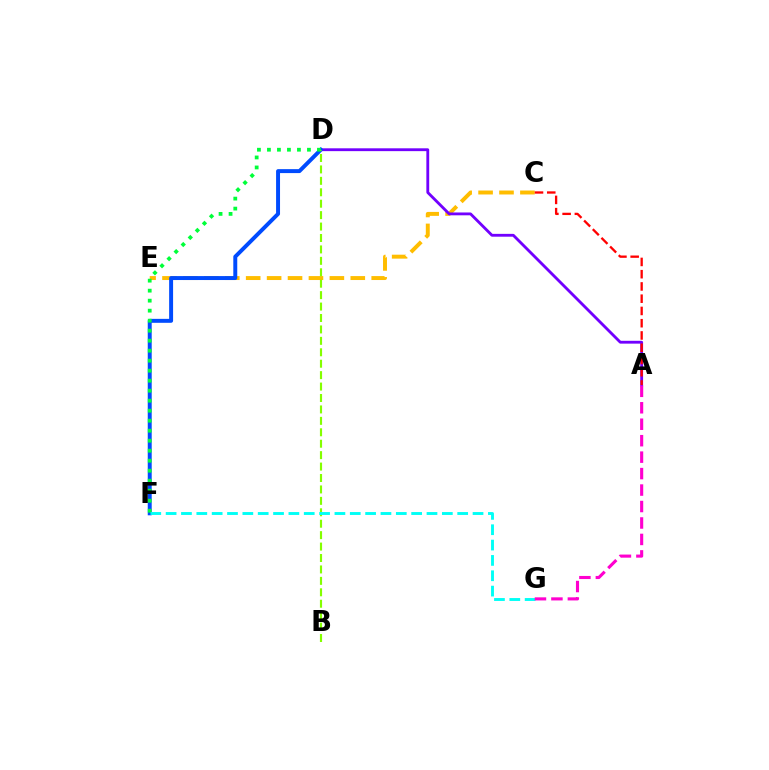{('C', 'E'): [{'color': '#ffbd00', 'line_style': 'dashed', 'thickness': 2.84}], ('A', 'D'): [{'color': '#7200ff', 'line_style': 'solid', 'thickness': 2.04}], ('D', 'F'): [{'color': '#004bff', 'line_style': 'solid', 'thickness': 2.84}, {'color': '#00ff39', 'line_style': 'dotted', 'thickness': 2.72}], ('A', 'C'): [{'color': '#ff0000', 'line_style': 'dashed', 'thickness': 1.66}], ('B', 'D'): [{'color': '#84ff00', 'line_style': 'dashed', 'thickness': 1.55}], ('F', 'G'): [{'color': '#00fff6', 'line_style': 'dashed', 'thickness': 2.08}], ('A', 'G'): [{'color': '#ff00cf', 'line_style': 'dashed', 'thickness': 2.24}]}